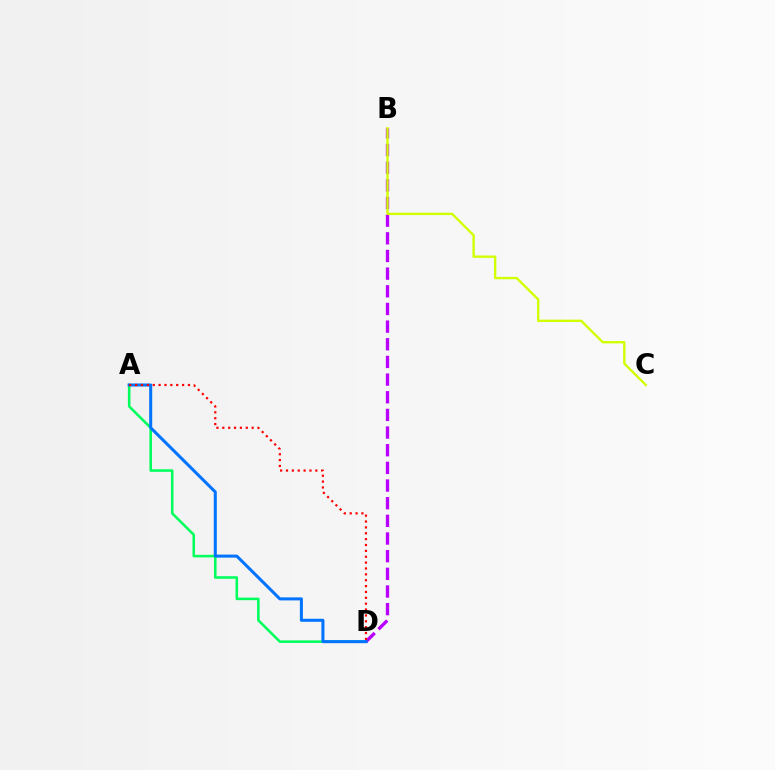{('A', 'D'): [{'color': '#00ff5c', 'line_style': 'solid', 'thickness': 1.85}, {'color': '#0074ff', 'line_style': 'solid', 'thickness': 2.19}, {'color': '#ff0000', 'line_style': 'dotted', 'thickness': 1.59}], ('B', 'D'): [{'color': '#b900ff', 'line_style': 'dashed', 'thickness': 2.4}], ('B', 'C'): [{'color': '#d1ff00', 'line_style': 'solid', 'thickness': 1.7}]}